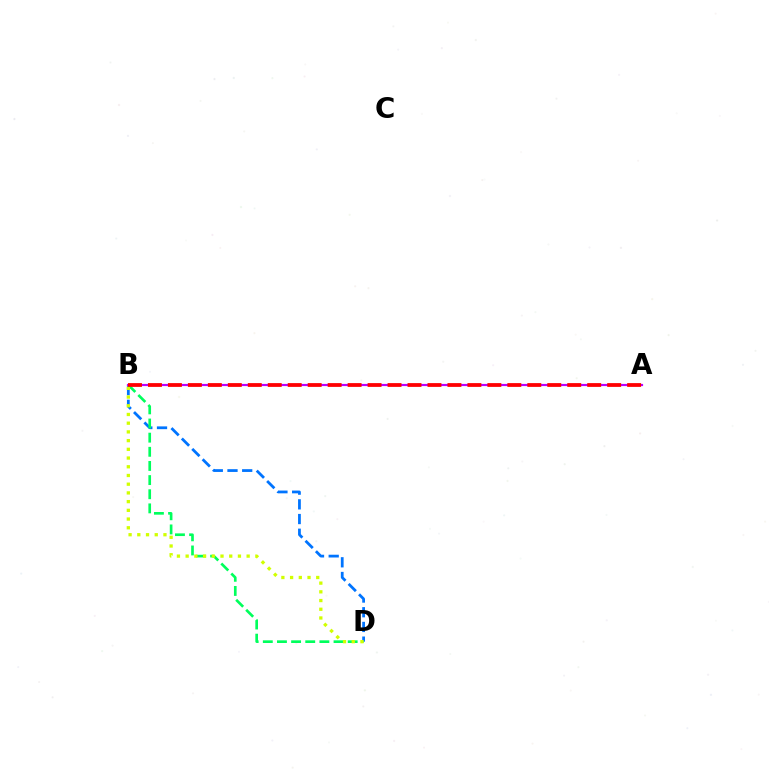{('B', 'D'): [{'color': '#0074ff', 'line_style': 'dashed', 'thickness': 2.0}, {'color': '#00ff5c', 'line_style': 'dashed', 'thickness': 1.92}, {'color': '#d1ff00', 'line_style': 'dotted', 'thickness': 2.37}], ('A', 'B'): [{'color': '#b900ff', 'line_style': 'solid', 'thickness': 1.56}, {'color': '#ff0000', 'line_style': 'dashed', 'thickness': 2.71}]}